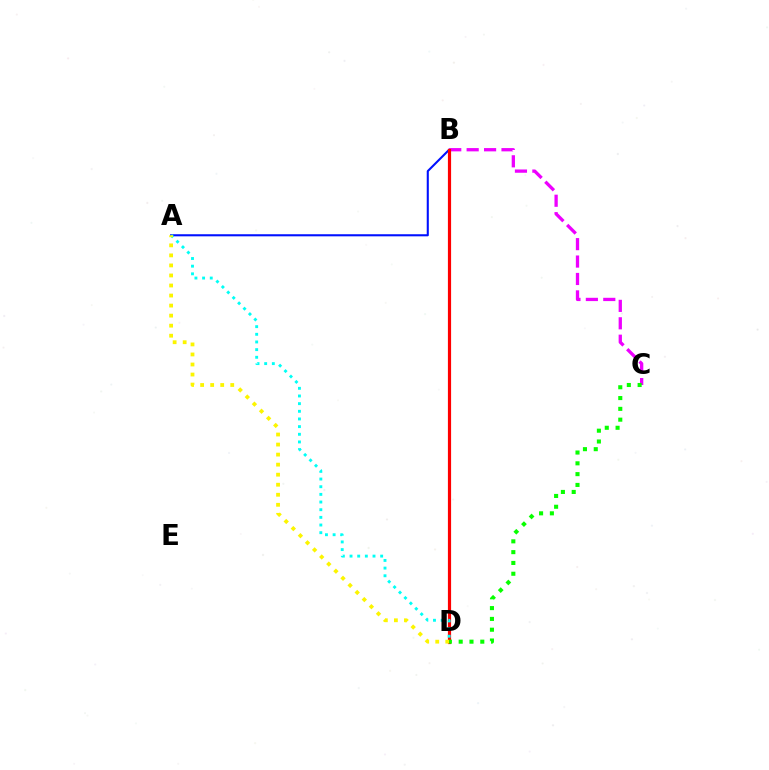{('A', 'B'): [{'color': '#0010ff', 'line_style': 'solid', 'thickness': 1.5}], ('B', 'C'): [{'color': '#ee00ff', 'line_style': 'dashed', 'thickness': 2.37}], ('B', 'D'): [{'color': '#ff0000', 'line_style': 'solid', 'thickness': 2.3}], ('A', 'D'): [{'color': '#00fff6', 'line_style': 'dotted', 'thickness': 2.08}, {'color': '#fcf500', 'line_style': 'dotted', 'thickness': 2.73}], ('C', 'D'): [{'color': '#08ff00', 'line_style': 'dotted', 'thickness': 2.94}]}